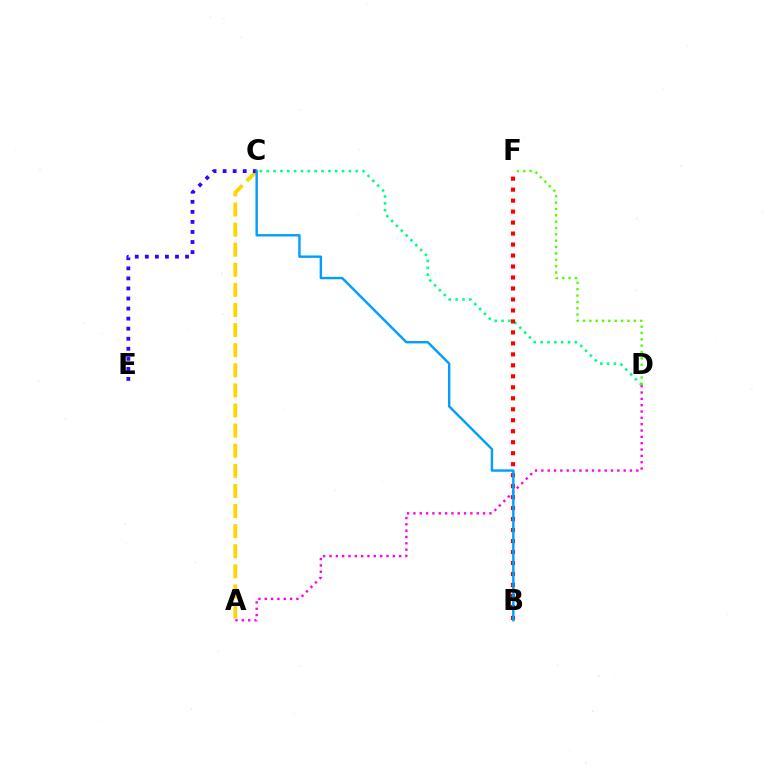{('A', 'C'): [{'color': '#ffd500', 'line_style': 'dashed', 'thickness': 2.73}], ('A', 'D'): [{'color': '#ff00ed', 'line_style': 'dotted', 'thickness': 1.72}], ('C', 'D'): [{'color': '#00ff86', 'line_style': 'dotted', 'thickness': 1.86}], ('D', 'F'): [{'color': '#4fff00', 'line_style': 'dotted', 'thickness': 1.73}], ('C', 'E'): [{'color': '#3700ff', 'line_style': 'dotted', 'thickness': 2.73}], ('B', 'F'): [{'color': '#ff0000', 'line_style': 'dotted', 'thickness': 2.98}], ('B', 'C'): [{'color': '#009eff', 'line_style': 'solid', 'thickness': 1.73}]}